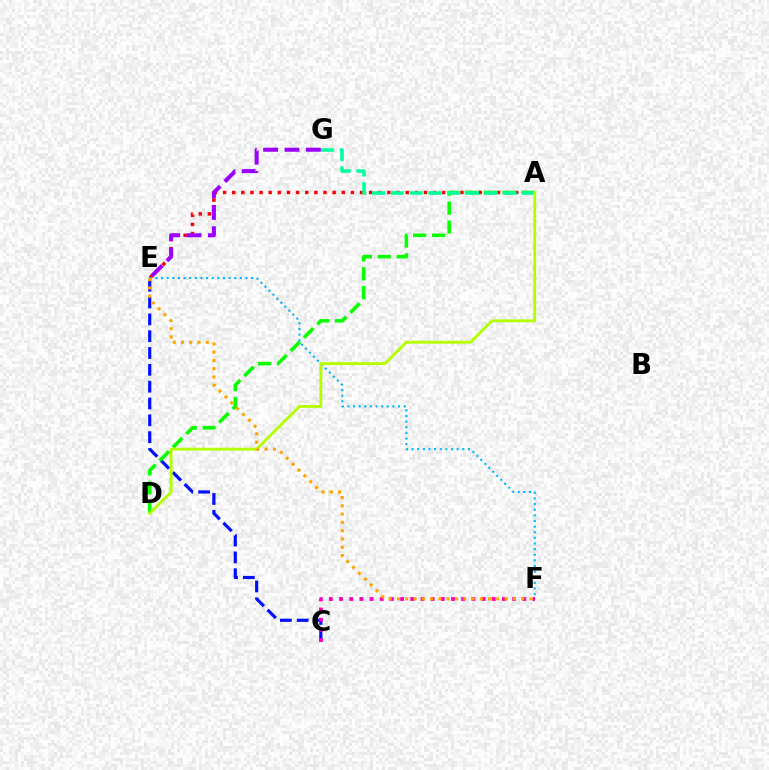{('A', 'E'): [{'color': '#ff0000', 'line_style': 'dotted', 'thickness': 2.48}], ('C', 'E'): [{'color': '#0010ff', 'line_style': 'dashed', 'thickness': 2.29}], ('A', 'D'): [{'color': '#08ff00', 'line_style': 'dashed', 'thickness': 2.57}, {'color': '#b3ff00', 'line_style': 'solid', 'thickness': 2.05}], ('E', 'G'): [{'color': '#9b00ff', 'line_style': 'dashed', 'thickness': 2.9}], ('E', 'F'): [{'color': '#00b5ff', 'line_style': 'dotted', 'thickness': 1.53}, {'color': '#ffa500', 'line_style': 'dotted', 'thickness': 2.25}], ('C', 'F'): [{'color': '#ff00bd', 'line_style': 'dotted', 'thickness': 2.77}], ('A', 'G'): [{'color': '#00ff9d', 'line_style': 'dashed', 'thickness': 2.55}]}